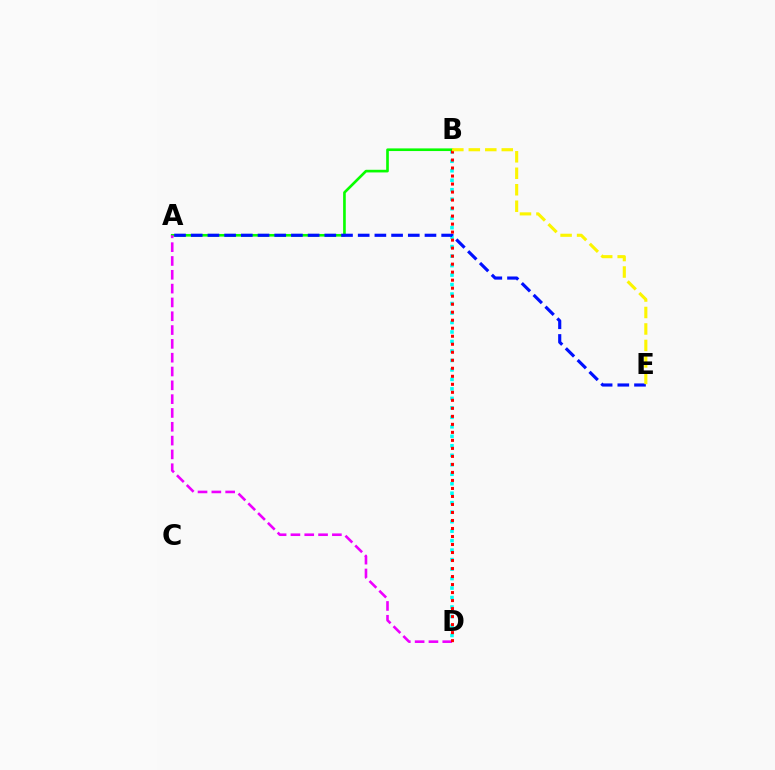{('B', 'D'): [{'color': '#00fff6', 'line_style': 'dotted', 'thickness': 2.58}, {'color': '#ff0000', 'line_style': 'dotted', 'thickness': 2.18}], ('A', 'B'): [{'color': '#08ff00', 'line_style': 'solid', 'thickness': 1.91}], ('A', 'D'): [{'color': '#ee00ff', 'line_style': 'dashed', 'thickness': 1.88}], ('A', 'E'): [{'color': '#0010ff', 'line_style': 'dashed', 'thickness': 2.27}], ('B', 'E'): [{'color': '#fcf500', 'line_style': 'dashed', 'thickness': 2.24}]}